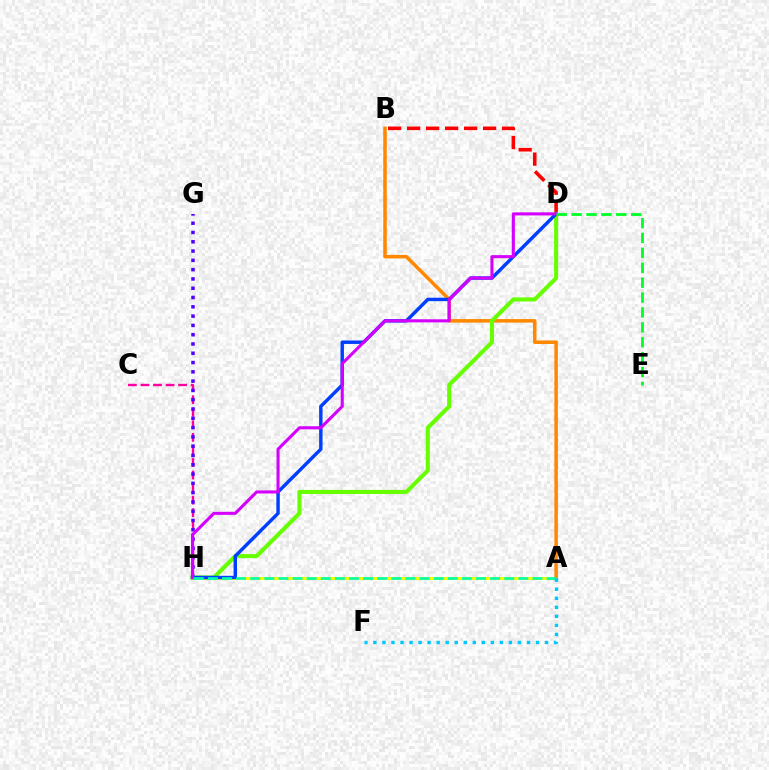{('C', 'H'): [{'color': '#ff00a0', 'line_style': 'dashed', 'thickness': 1.71}], ('B', 'D'): [{'color': '#ff0000', 'line_style': 'dashed', 'thickness': 2.58}], ('A', 'H'): [{'color': '#eeff00', 'line_style': 'solid', 'thickness': 2.16}, {'color': '#00ffaf', 'line_style': 'dashed', 'thickness': 1.92}], ('A', 'B'): [{'color': '#ff8800', 'line_style': 'solid', 'thickness': 2.53}], ('G', 'H'): [{'color': '#4f00ff', 'line_style': 'dotted', 'thickness': 2.52}], ('D', 'H'): [{'color': '#66ff00', 'line_style': 'solid', 'thickness': 2.93}, {'color': '#003fff', 'line_style': 'solid', 'thickness': 2.47}, {'color': '#d600ff', 'line_style': 'solid', 'thickness': 2.22}], ('A', 'F'): [{'color': '#00c7ff', 'line_style': 'dotted', 'thickness': 2.45}], ('D', 'E'): [{'color': '#00ff27', 'line_style': 'dashed', 'thickness': 2.02}]}